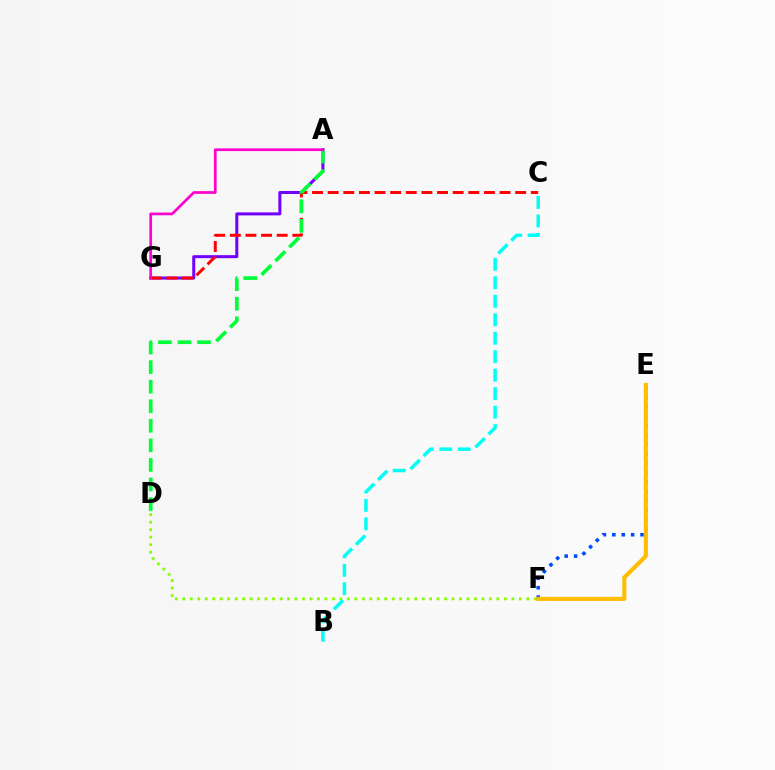{('A', 'G'): [{'color': '#7200ff', 'line_style': 'solid', 'thickness': 2.17}, {'color': '#ff00cf', 'line_style': 'solid', 'thickness': 1.95}], ('D', 'F'): [{'color': '#84ff00', 'line_style': 'dotted', 'thickness': 2.03}], ('E', 'F'): [{'color': '#004bff', 'line_style': 'dotted', 'thickness': 2.56}, {'color': '#ffbd00', 'line_style': 'solid', 'thickness': 2.95}], ('C', 'G'): [{'color': '#ff0000', 'line_style': 'dashed', 'thickness': 2.12}], ('A', 'D'): [{'color': '#00ff39', 'line_style': 'dashed', 'thickness': 2.66}], ('B', 'C'): [{'color': '#00fff6', 'line_style': 'dashed', 'thickness': 2.51}]}